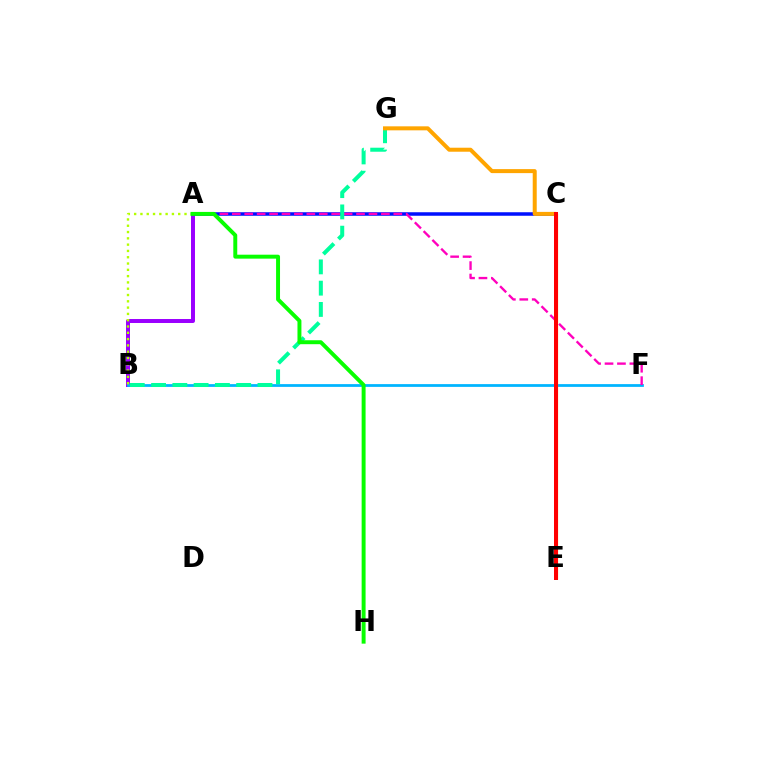{('A', 'B'): [{'color': '#9b00ff', 'line_style': 'solid', 'thickness': 2.86}, {'color': '#b3ff00', 'line_style': 'dotted', 'thickness': 1.71}], ('B', 'F'): [{'color': '#00b5ff', 'line_style': 'solid', 'thickness': 1.99}], ('A', 'C'): [{'color': '#0010ff', 'line_style': 'solid', 'thickness': 2.53}], ('A', 'F'): [{'color': '#ff00bd', 'line_style': 'dashed', 'thickness': 1.69}], ('B', 'G'): [{'color': '#00ff9d', 'line_style': 'dashed', 'thickness': 2.89}], ('E', 'G'): [{'color': '#ffa500', 'line_style': 'solid', 'thickness': 2.88}], ('A', 'H'): [{'color': '#08ff00', 'line_style': 'solid', 'thickness': 2.84}], ('C', 'E'): [{'color': '#ff0000', 'line_style': 'solid', 'thickness': 2.88}]}